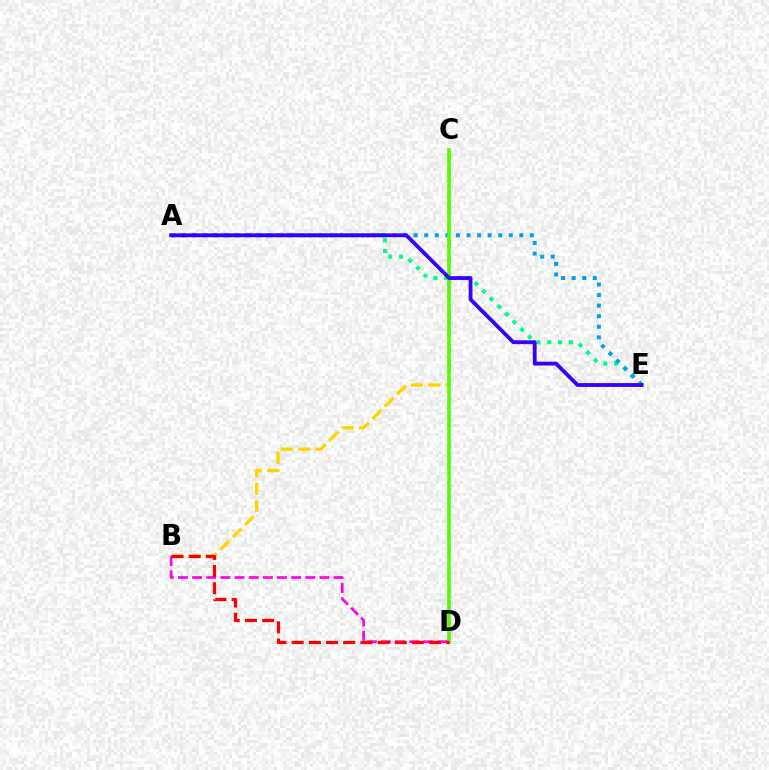{('B', 'C'): [{'color': '#ffd500', 'line_style': 'dashed', 'thickness': 2.36}], ('A', 'E'): [{'color': '#00ff86', 'line_style': 'dotted', 'thickness': 2.94}, {'color': '#009eff', 'line_style': 'dotted', 'thickness': 2.87}, {'color': '#3700ff', 'line_style': 'solid', 'thickness': 2.75}], ('B', 'D'): [{'color': '#ff00ed', 'line_style': 'dashed', 'thickness': 1.92}, {'color': '#ff0000', 'line_style': 'dashed', 'thickness': 2.33}], ('C', 'D'): [{'color': '#4fff00', 'line_style': 'solid', 'thickness': 2.56}]}